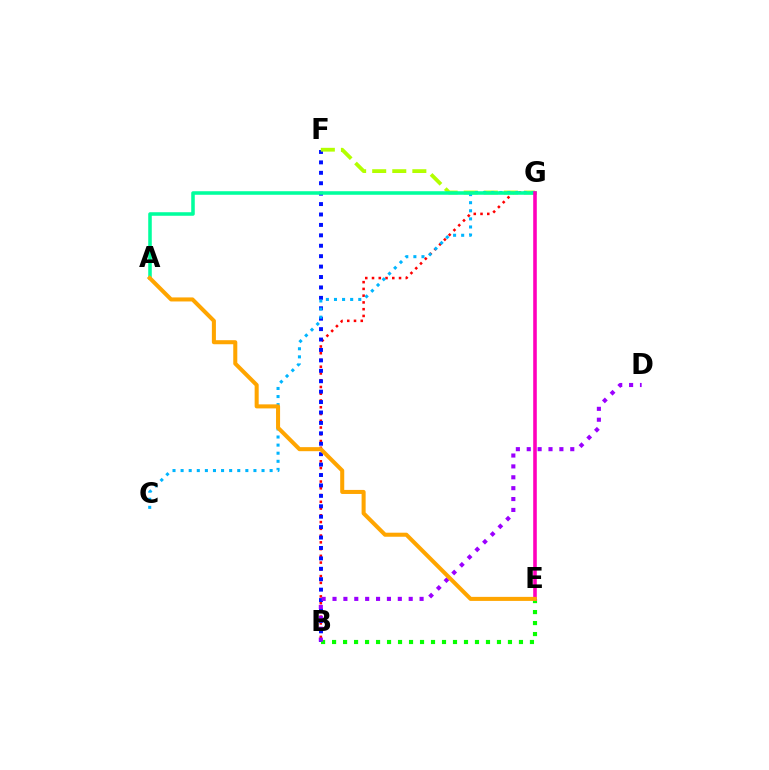{('B', 'G'): [{'color': '#ff0000', 'line_style': 'dotted', 'thickness': 1.84}], ('B', 'F'): [{'color': '#0010ff', 'line_style': 'dotted', 'thickness': 2.83}], ('F', 'G'): [{'color': '#b3ff00', 'line_style': 'dashed', 'thickness': 2.73}], ('B', 'E'): [{'color': '#08ff00', 'line_style': 'dotted', 'thickness': 2.99}], ('C', 'G'): [{'color': '#00b5ff', 'line_style': 'dotted', 'thickness': 2.2}], ('A', 'G'): [{'color': '#00ff9d', 'line_style': 'solid', 'thickness': 2.55}], ('E', 'G'): [{'color': '#ff00bd', 'line_style': 'solid', 'thickness': 2.58}], ('B', 'D'): [{'color': '#9b00ff', 'line_style': 'dotted', 'thickness': 2.96}], ('A', 'E'): [{'color': '#ffa500', 'line_style': 'solid', 'thickness': 2.91}]}